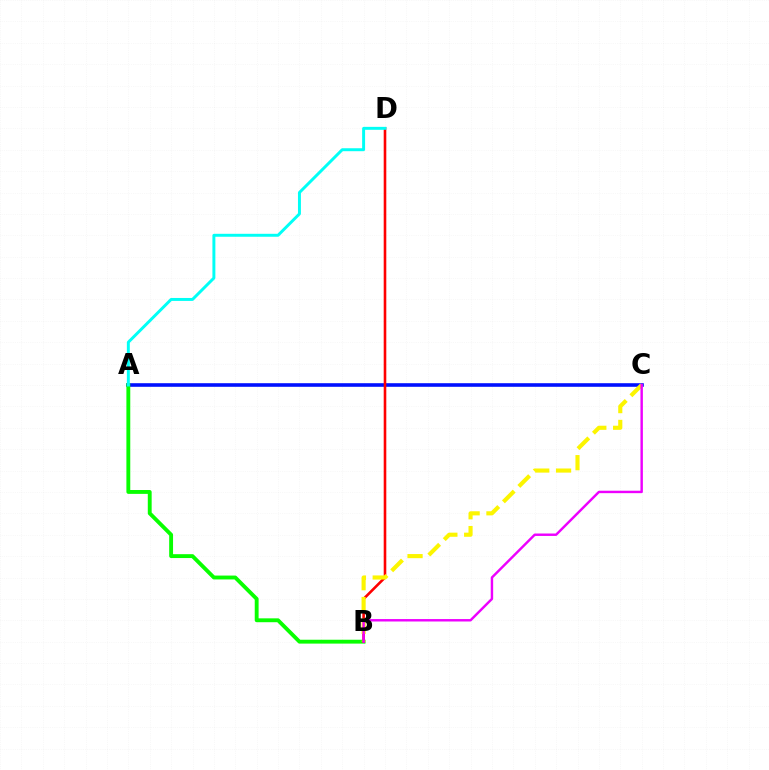{('A', 'C'): [{'color': '#0010ff', 'line_style': 'solid', 'thickness': 2.59}], ('A', 'B'): [{'color': '#08ff00', 'line_style': 'solid', 'thickness': 2.79}], ('B', 'D'): [{'color': '#ff0000', 'line_style': 'solid', 'thickness': 1.87}], ('B', 'C'): [{'color': '#fcf500', 'line_style': 'dashed', 'thickness': 2.97}, {'color': '#ee00ff', 'line_style': 'solid', 'thickness': 1.75}], ('A', 'D'): [{'color': '#00fff6', 'line_style': 'solid', 'thickness': 2.13}]}